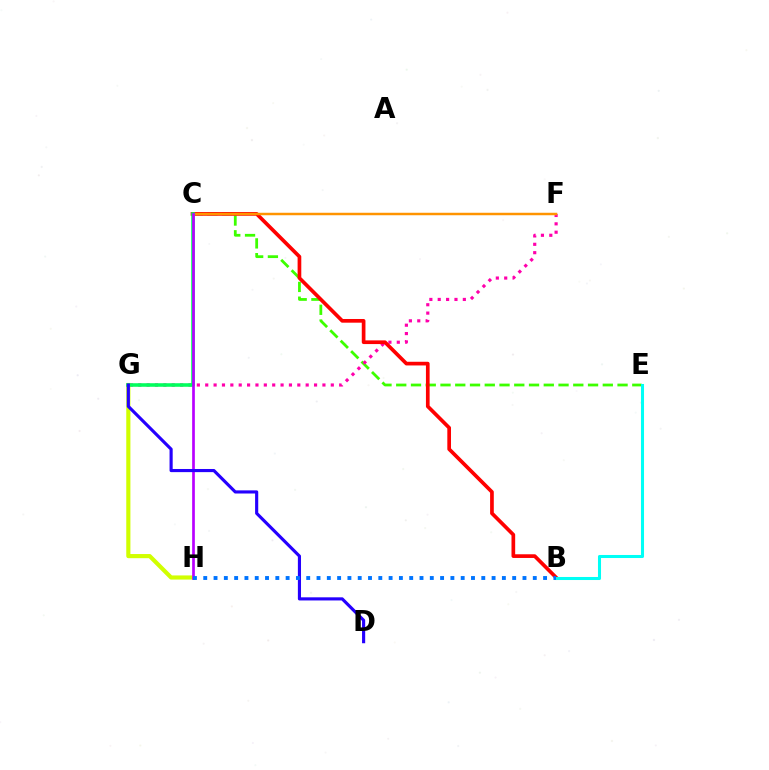{('C', 'E'): [{'color': '#3dff00', 'line_style': 'dashed', 'thickness': 2.0}], ('F', 'G'): [{'color': '#ff00ac', 'line_style': 'dotted', 'thickness': 2.27}], ('B', 'C'): [{'color': '#ff0000', 'line_style': 'solid', 'thickness': 2.65}], ('C', 'F'): [{'color': '#ff9400', 'line_style': 'solid', 'thickness': 1.78}], ('G', 'H'): [{'color': '#d1ff00', 'line_style': 'solid', 'thickness': 2.98}], ('C', 'G'): [{'color': '#00ff5c', 'line_style': 'solid', 'thickness': 2.56}], ('C', 'H'): [{'color': '#b900ff', 'line_style': 'solid', 'thickness': 1.94}], ('D', 'G'): [{'color': '#2500ff', 'line_style': 'solid', 'thickness': 2.26}], ('B', 'E'): [{'color': '#00fff6', 'line_style': 'solid', 'thickness': 2.2}], ('B', 'H'): [{'color': '#0074ff', 'line_style': 'dotted', 'thickness': 2.8}]}